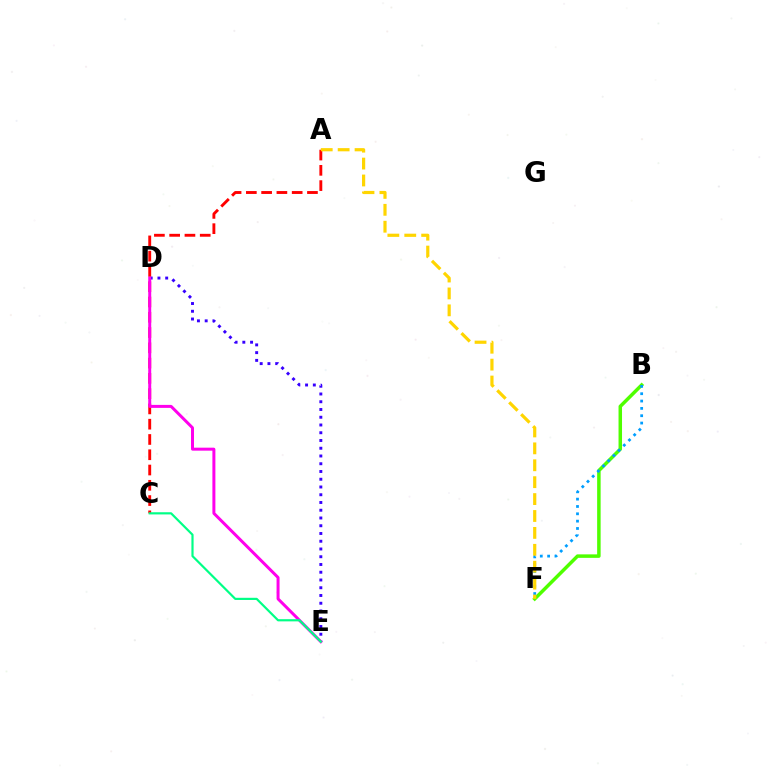{('D', 'E'): [{'color': '#3700ff', 'line_style': 'dotted', 'thickness': 2.11}, {'color': '#ff00ed', 'line_style': 'solid', 'thickness': 2.15}], ('A', 'C'): [{'color': '#ff0000', 'line_style': 'dashed', 'thickness': 2.08}], ('B', 'F'): [{'color': '#4fff00', 'line_style': 'solid', 'thickness': 2.51}, {'color': '#009eff', 'line_style': 'dotted', 'thickness': 1.99}], ('C', 'E'): [{'color': '#00ff86', 'line_style': 'solid', 'thickness': 1.57}], ('A', 'F'): [{'color': '#ffd500', 'line_style': 'dashed', 'thickness': 2.3}]}